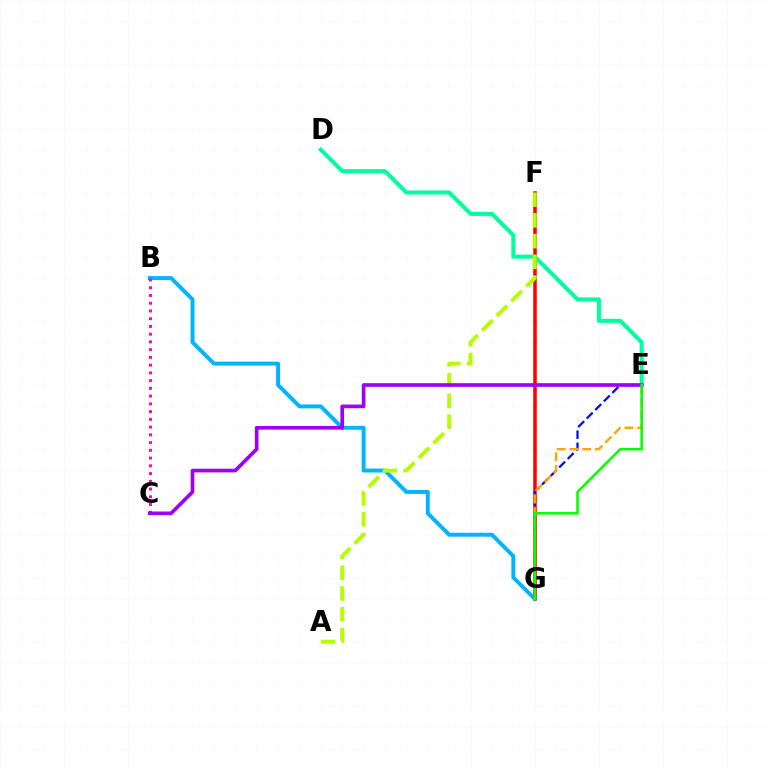{('F', 'G'): [{'color': '#ff0000', 'line_style': 'solid', 'thickness': 2.53}], ('B', 'G'): [{'color': '#00b5ff', 'line_style': 'solid', 'thickness': 2.82}], ('E', 'G'): [{'color': '#0010ff', 'line_style': 'dashed', 'thickness': 1.64}, {'color': '#ffa500', 'line_style': 'dashed', 'thickness': 1.73}, {'color': '#08ff00', 'line_style': 'solid', 'thickness': 1.85}], ('D', 'E'): [{'color': '#00ff9d', 'line_style': 'solid', 'thickness': 2.91}], ('A', 'F'): [{'color': '#b3ff00', 'line_style': 'dashed', 'thickness': 2.82}], ('B', 'C'): [{'color': '#ff00bd', 'line_style': 'dotted', 'thickness': 2.1}], ('C', 'E'): [{'color': '#9b00ff', 'line_style': 'solid', 'thickness': 2.63}]}